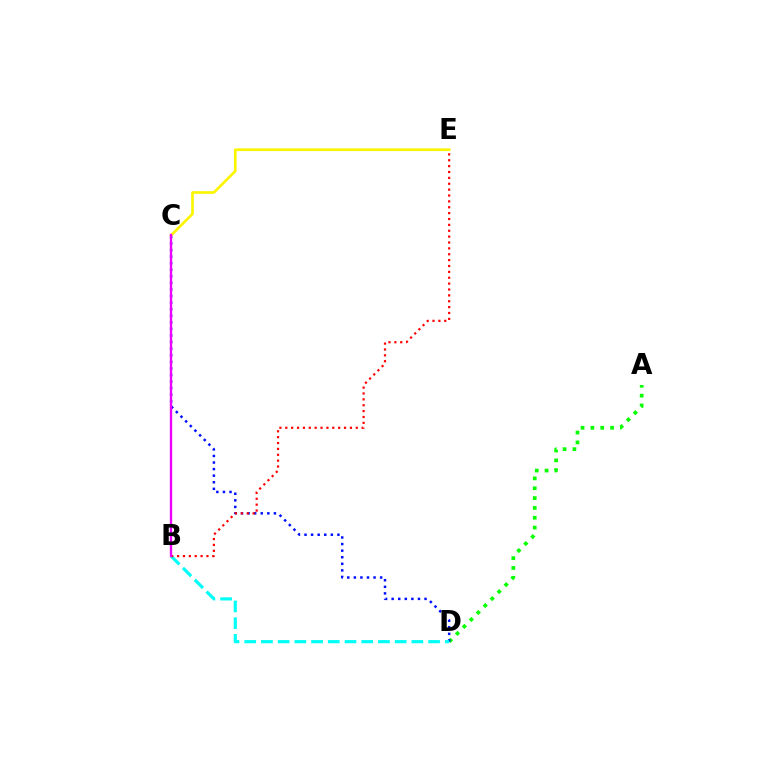{('A', 'D'): [{'color': '#08ff00', 'line_style': 'dotted', 'thickness': 2.67}], ('C', 'D'): [{'color': '#0010ff', 'line_style': 'dotted', 'thickness': 1.79}], ('B', 'D'): [{'color': '#00fff6', 'line_style': 'dashed', 'thickness': 2.27}], ('C', 'E'): [{'color': '#fcf500', 'line_style': 'solid', 'thickness': 1.91}], ('B', 'E'): [{'color': '#ff0000', 'line_style': 'dotted', 'thickness': 1.6}], ('B', 'C'): [{'color': '#ee00ff', 'line_style': 'solid', 'thickness': 1.69}]}